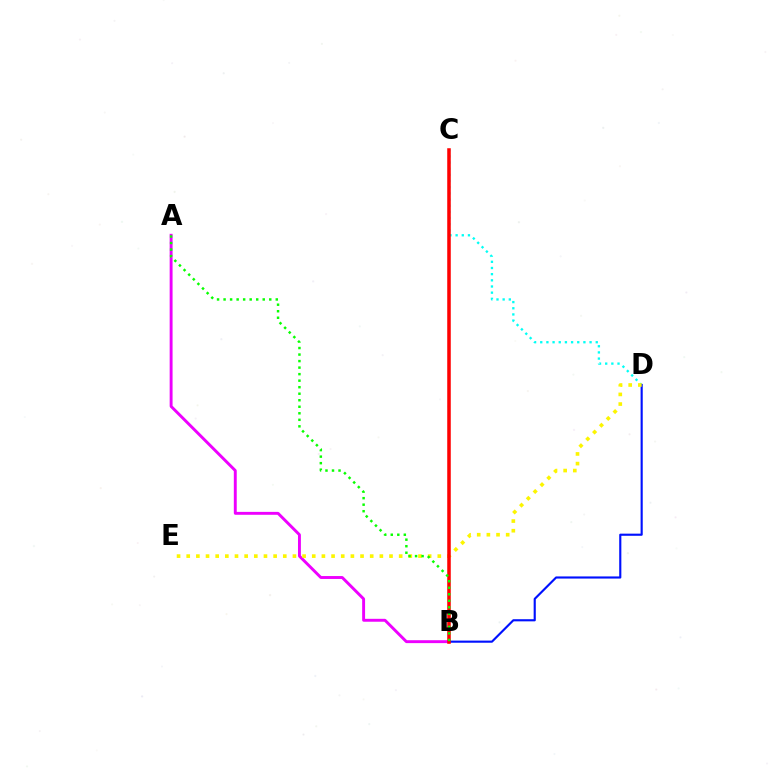{('C', 'D'): [{'color': '#00fff6', 'line_style': 'dotted', 'thickness': 1.68}], ('A', 'B'): [{'color': '#ee00ff', 'line_style': 'solid', 'thickness': 2.1}, {'color': '#08ff00', 'line_style': 'dotted', 'thickness': 1.77}], ('B', 'D'): [{'color': '#0010ff', 'line_style': 'solid', 'thickness': 1.54}], ('D', 'E'): [{'color': '#fcf500', 'line_style': 'dotted', 'thickness': 2.62}], ('B', 'C'): [{'color': '#ff0000', 'line_style': 'solid', 'thickness': 2.54}]}